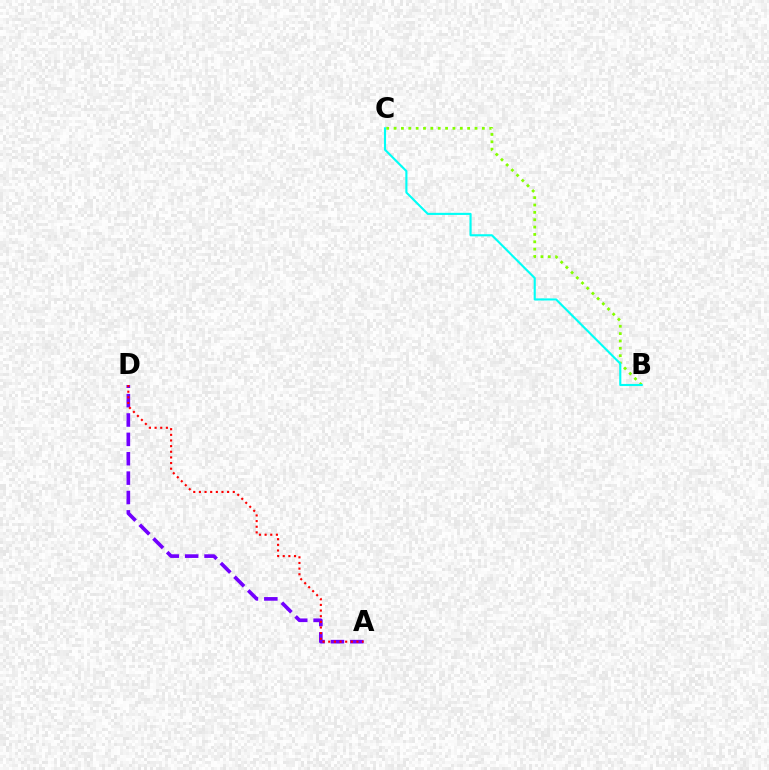{('A', 'D'): [{'color': '#7200ff', 'line_style': 'dashed', 'thickness': 2.63}, {'color': '#ff0000', 'line_style': 'dotted', 'thickness': 1.53}], ('B', 'C'): [{'color': '#84ff00', 'line_style': 'dotted', 'thickness': 2.0}, {'color': '#00fff6', 'line_style': 'solid', 'thickness': 1.53}]}